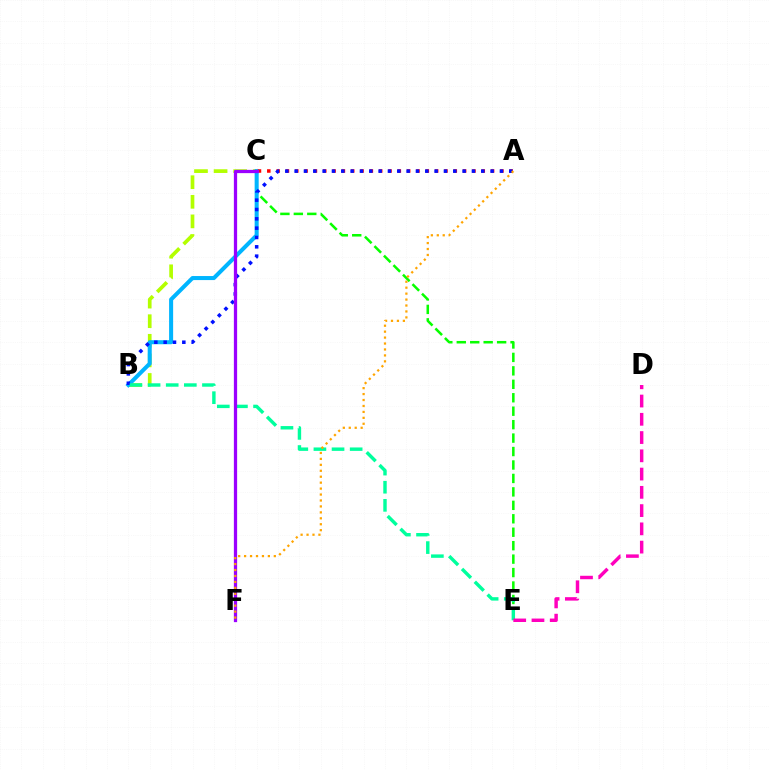{('C', 'E'): [{'color': '#08ff00', 'line_style': 'dashed', 'thickness': 1.83}], ('B', 'C'): [{'color': '#b3ff00', 'line_style': 'dashed', 'thickness': 2.66}, {'color': '#00b5ff', 'line_style': 'solid', 'thickness': 2.91}], ('A', 'C'): [{'color': '#ff0000', 'line_style': 'dotted', 'thickness': 2.53}], ('A', 'B'): [{'color': '#0010ff', 'line_style': 'dotted', 'thickness': 2.54}], ('B', 'E'): [{'color': '#00ff9d', 'line_style': 'dashed', 'thickness': 2.46}], ('C', 'F'): [{'color': '#9b00ff', 'line_style': 'solid', 'thickness': 2.34}], ('A', 'F'): [{'color': '#ffa500', 'line_style': 'dotted', 'thickness': 1.61}], ('D', 'E'): [{'color': '#ff00bd', 'line_style': 'dashed', 'thickness': 2.48}]}